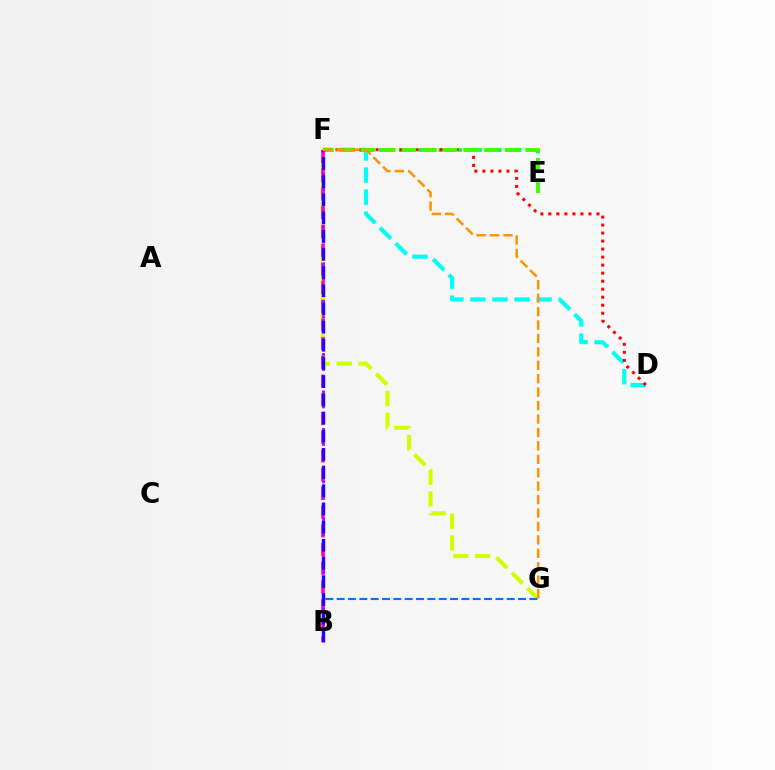{('F', 'G'): [{'color': '#d1ff00', 'line_style': 'dashed', 'thickness': 2.97}, {'color': '#ff9400', 'line_style': 'dashed', 'thickness': 1.82}], ('D', 'F'): [{'color': '#00fff6', 'line_style': 'dashed', 'thickness': 3.0}, {'color': '#ff0000', 'line_style': 'dotted', 'thickness': 2.18}], ('B', 'G'): [{'color': '#0074ff', 'line_style': 'dashed', 'thickness': 1.54}], ('B', 'F'): [{'color': '#ff00ac', 'line_style': 'dashed', 'thickness': 2.54}, {'color': '#b900ff', 'line_style': 'dotted', 'thickness': 2.04}, {'color': '#2500ff', 'line_style': 'dashed', 'thickness': 2.47}], ('E', 'F'): [{'color': '#00ff5c', 'line_style': 'dotted', 'thickness': 2.69}, {'color': '#3dff00', 'line_style': 'dashed', 'thickness': 2.8}]}